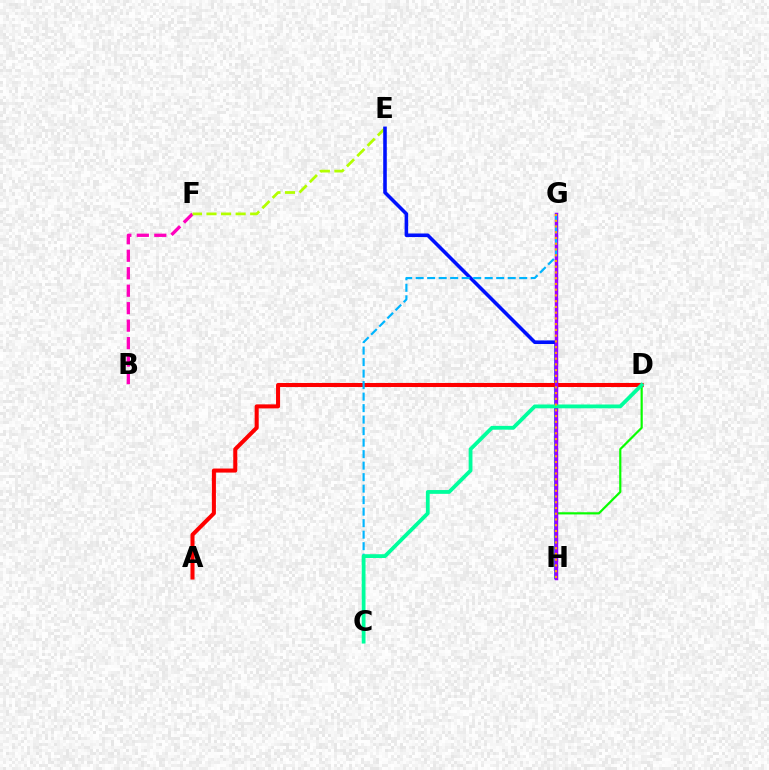{('B', 'F'): [{'color': '#ff00bd', 'line_style': 'dashed', 'thickness': 2.37}], ('D', 'H'): [{'color': '#08ff00', 'line_style': 'solid', 'thickness': 1.57}], ('E', 'F'): [{'color': '#b3ff00', 'line_style': 'dashed', 'thickness': 1.98}], ('E', 'H'): [{'color': '#0010ff', 'line_style': 'solid', 'thickness': 2.57}], ('A', 'D'): [{'color': '#ff0000', 'line_style': 'solid', 'thickness': 2.91}], ('G', 'H'): [{'color': '#9b00ff', 'line_style': 'solid', 'thickness': 2.5}, {'color': '#ffa500', 'line_style': 'dotted', 'thickness': 1.56}], ('C', 'G'): [{'color': '#00b5ff', 'line_style': 'dashed', 'thickness': 1.56}], ('C', 'D'): [{'color': '#00ff9d', 'line_style': 'solid', 'thickness': 2.73}]}